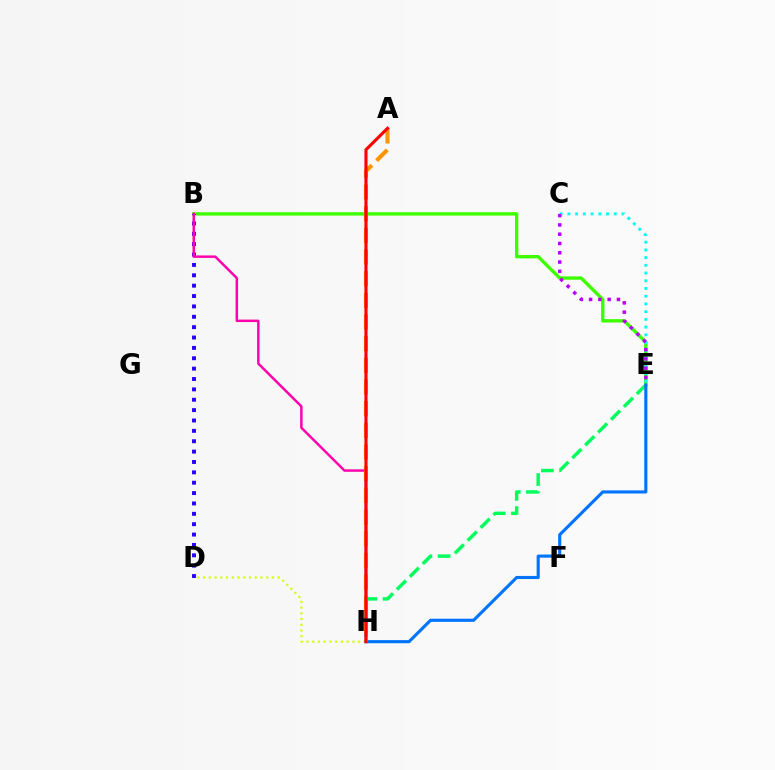{('B', 'E'): [{'color': '#3dff00', 'line_style': 'solid', 'thickness': 2.42}], ('E', 'H'): [{'color': '#00ff5c', 'line_style': 'dashed', 'thickness': 2.47}, {'color': '#0074ff', 'line_style': 'solid', 'thickness': 2.24}], ('D', 'H'): [{'color': '#d1ff00', 'line_style': 'dotted', 'thickness': 1.56}], ('B', 'D'): [{'color': '#2500ff', 'line_style': 'dotted', 'thickness': 2.82}], ('B', 'H'): [{'color': '#ff00ac', 'line_style': 'solid', 'thickness': 1.78}], ('C', 'E'): [{'color': '#00fff6', 'line_style': 'dotted', 'thickness': 2.1}, {'color': '#b900ff', 'line_style': 'dotted', 'thickness': 2.52}], ('A', 'H'): [{'color': '#ff9400', 'line_style': 'dashed', 'thickness': 2.94}, {'color': '#ff0000', 'line_style': 'solid', 'thickness': 2.23}]}